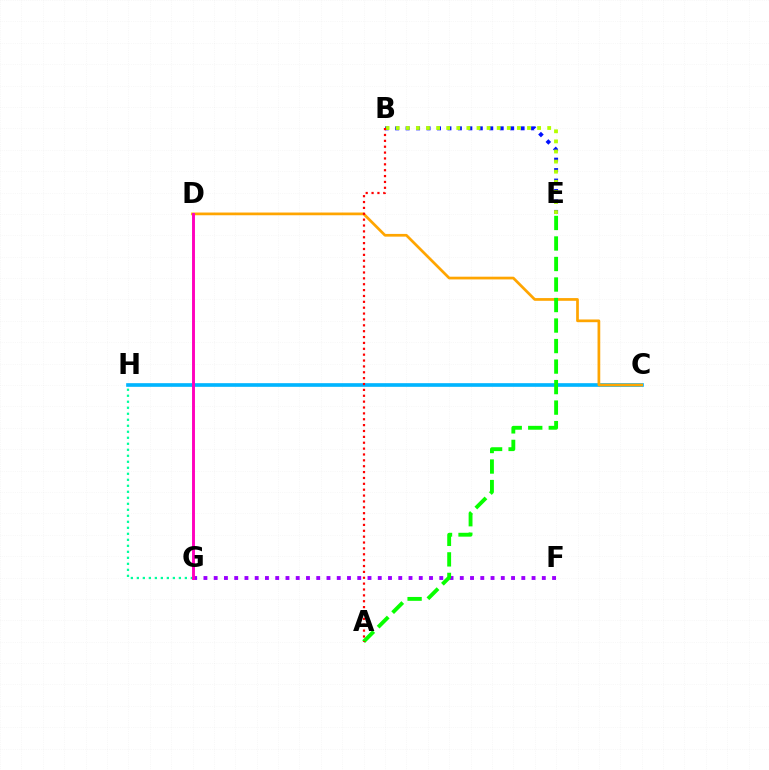{('C', 'H'): [{'color': '#00b5ff', 'line_style': 'solid', 'thickness': 2.63}], ('G', 'H'): [{'color': '#00ff9d', 'line_style': 'dotted', 'thickness': 1.63}], ('B', 'E'): [{'color': '#0010ff', 'line_style': 'dotted', 'thickness': 2.84}, {'color': '#b3ff00', 'line_style': 'dotted', 'thickness': 2.74}], ('F', 'G'): [{'color': '#9b00ff', 'line_style': 'dotted', 'thickness': 2.79}], ('C', 'D'): [{'color': '#ffa500', 'line_style': 'solid', 'thickness': 1.96}], ('A', 'E'): [{'color': '#08ff00', 'line_style': 'dashed', 'thickness': 2.79}], ('A', 'B'): [{'color': '#ff0000', 'line_style': 'dotted', 'thickness': 1.6}], ('D', 'G'): [{'color': '#ff00bd', 'line_style': 'solid', 'thickness': 2.1}]}